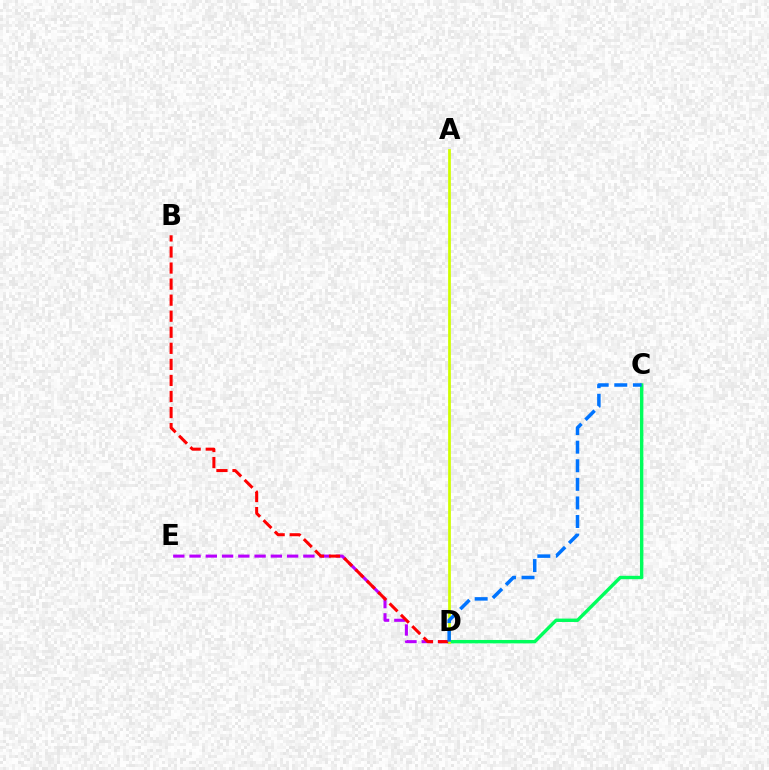{('D', 'E'): [{'color': '#b900ff', 'line_style': 'dashed', 'thickness': 2.21}], ('C', 'D'): [{'color': '#00ff5c', 'line_style': 'solid', 'thickness': 2.45}, {'color': '#0074ff', 'line_style': 'dashed', 'thickness': 2.52}], ('B', 'D'): [{'color': '#ff0000', 'line_style': 'dashed', 'thickness': 2.18}], ('A', 'D'): [{'color': '#d1ff00', 'line_style': 'solid', 'thickness': 1.96}]}